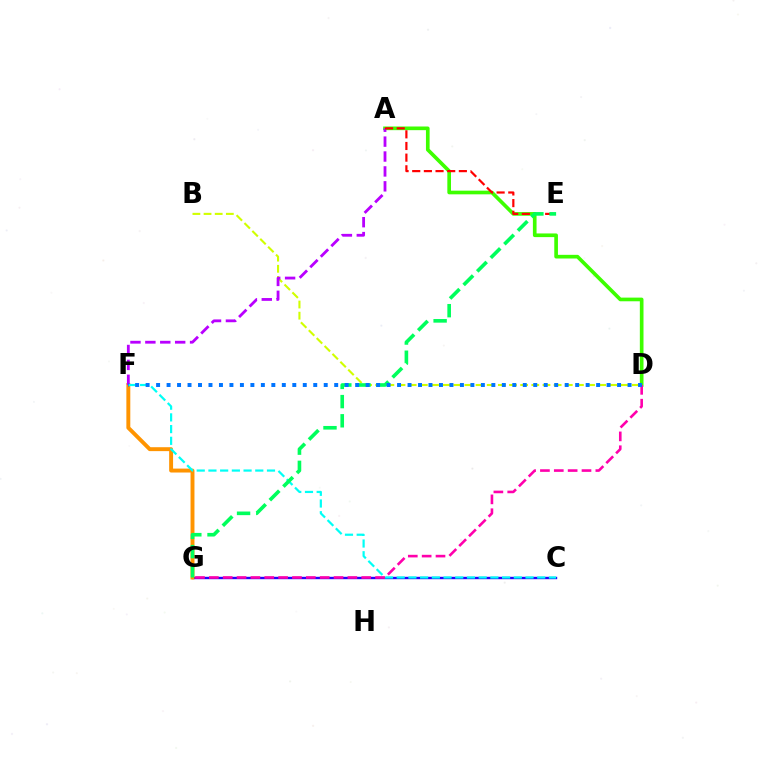{('B', 'D'): [{'color': '#d1ff00', 'line_style': 'dashed', 'thickness': 1.51}], ('C', 'G'): [{'color': '#2500ff', 'line_style': 'solid', 'thickness': 1.72}], ('A', 'D'): [{'color': '#3dff00', 'line_style': 'solid', 'thickness': 2.64}], ('F', 'G'): [{'color': '#ff9400', 'line_style': 'solid', 'thickness': 2.82}], ('A', 'F'): [{'color': '#b900ff', 'line_style': 'dashed', 'thickness': 2.02}], ('C', 'F'): [{'color': '#00fff6', 'line_style': 'dashed', 'thickness': 1.59}], ('A', 'E'): [{'color': '#ff0000', 'line_style': 'dashed', 'thickness': 1.58}], ('E', 'G'): [{'color': '#00ff5c', 'line_style': 'dashed', 'thickness': 2.61}], ('D', 'G'): [{'color': '#ff00ac', 'line_style': 'dashed', 'thickness': 1.88}], ('D', 'F'): [{'color': '#0074ff', 'line_style': 'dotted', 'thickness': 2.85}]}